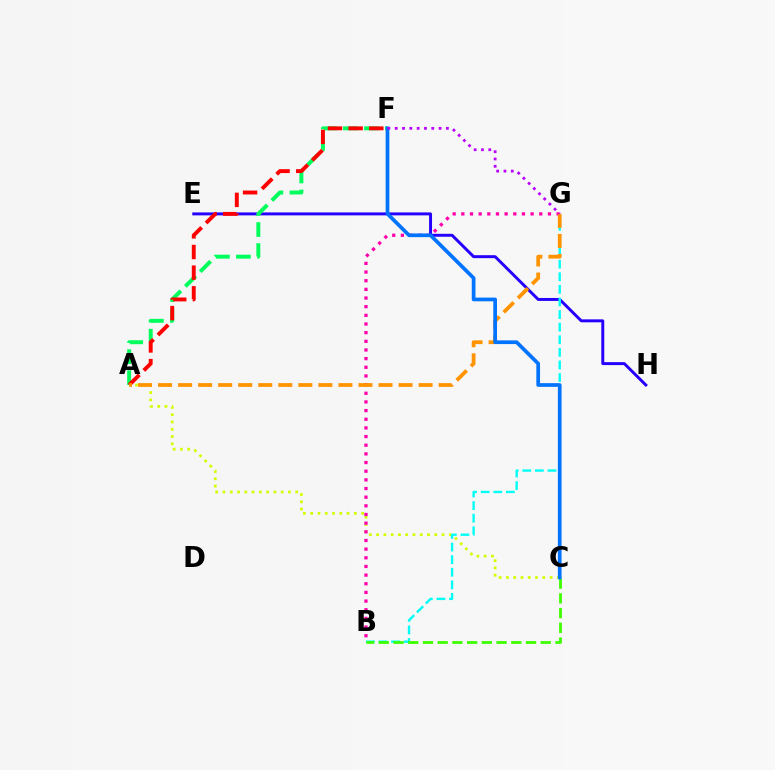{('A', 'C'): [{'color': '#d1ff00', 'line_style': 'dotted', 'thickness': 1.98}], ('E', 'H'): [{'color': '#2500ff', 'line_style': 'solid', 'thickness': 2.12}], ('A', 'F'): [{'color': '#00ff5c', 'line_style': 'dashed', 'thickness': 2.85}, {'color': '#ff0000', 'line_style': 'dashed', 'thickness': 2.81}], ('B', 'G'): [{'color': '#00fff6', 'line_style': 'dashed', 'thickness': 1.71}, {'color': '#ff00ac', 'line_style': 'dotted', 'thickness': 2.35}], ('B', 'C'): [{'color': '#3dff00', 'line_style': 'dashed', 'thickness': 2.0}], ('A', 'G'): [{'color': '#ff9400', 'line_style': 'dashed', 'thickness': 2.72}], ('C', 'F'): [{'color': '#0074ff', 'line_style': 'solid', 'thickness': 2.67}], ('F', 'G'): [{'color': '#b900ff', 'line_style': 'dotted', 'thickness': 1.99}]}